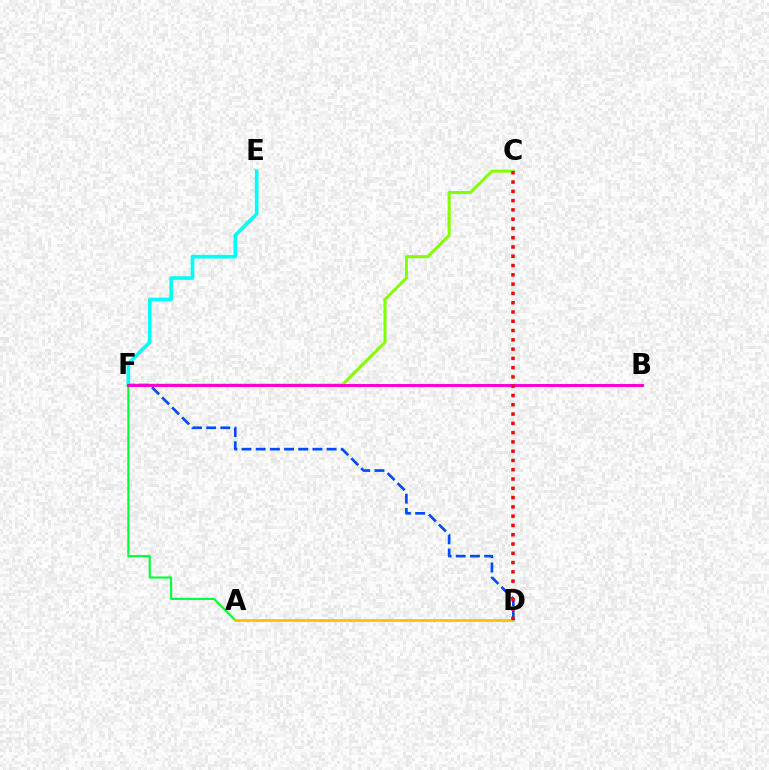{('E', 'F'): [{'color': '#00fff6', 'line_style': 'solid', 'thickness': 2.6}], ('A', 'F'): [{'color': '#00ff39', 'line_style': 'solid', 'thickness': 1.52}], ('A', 'D'): [{'color': '#ffbd00', 'line_style': 'solid', 'thickness': 1.9}], ('D', 'F'): [{'color': '#004bff', 'line_style': 'dashed', 'thickness': 1.93}], ('C', 'F'): [{'color': '#84ff00', 'line_style': 'solid', 'thickness': 2.18}], ('B', 'F'): [{'color': '#7200ff', 'line_style': 'dotted', 'thickness': 1.98}, {'color': '#ff00cf', 'line_style': 'solid', 'thickness': 2.12}], ('C', 'D'): [{'color': '#ff0000', 'line_style': 'dotted', 'thickness': 2.52}]}